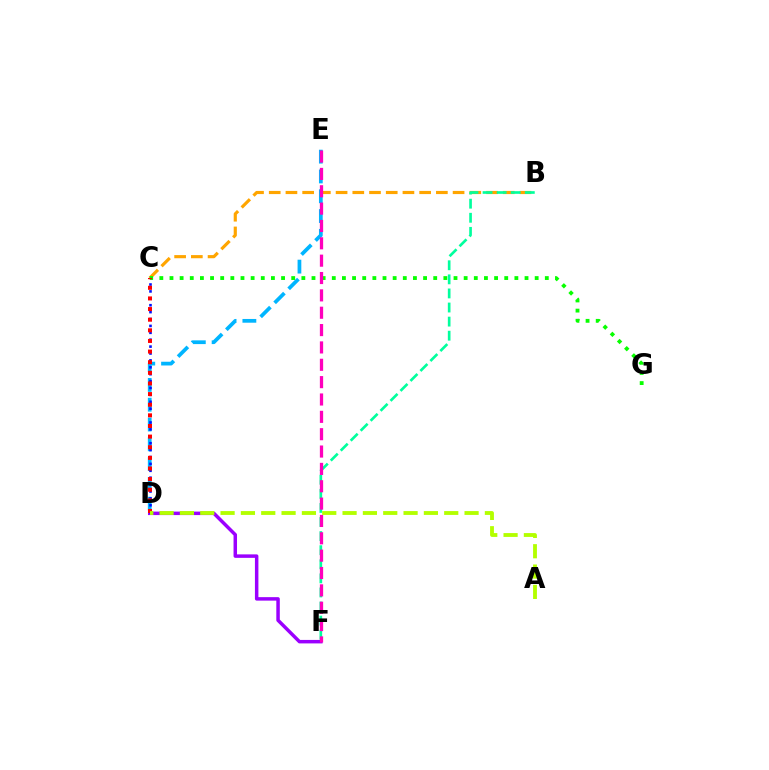{('B', 'C'): [{'color': '#ffa500', 'line_style': 'dashed', 'thickness': 2.27}], ('B', 'F'): [{'color': '#00ff9d', 'line_style': 'dashed', 'thickness': 1.91}], ('D', 'E'): [{'color': '#00b5ff', 'line_style': 'dashed', 'thickness': 2.69}], ('D', 'F'): [{'color': '#9b00ff', 'line_style': 'solid', 'thickness': 2.51}], ('C', 'D'): [{'color': '#0010ff', 'line_style': 'dotted', 'thickness': 1.87}, {'color': '#ff0000', 'line_style': 'dotted', 'thickness': 2.89}], ('C', 'G'): [{'color': '#08ff00', 'line_style': 'dotted', 'thickness': 2.76}], ('E', 'F'): [{'color': '#ff00bd', 'line_style': 'dashed', 'thickness': 2.36}], ('A', 'D'): [{'color': '#b3ff00', 'line_style': 'dashed', 'thickness': 2.76}]}